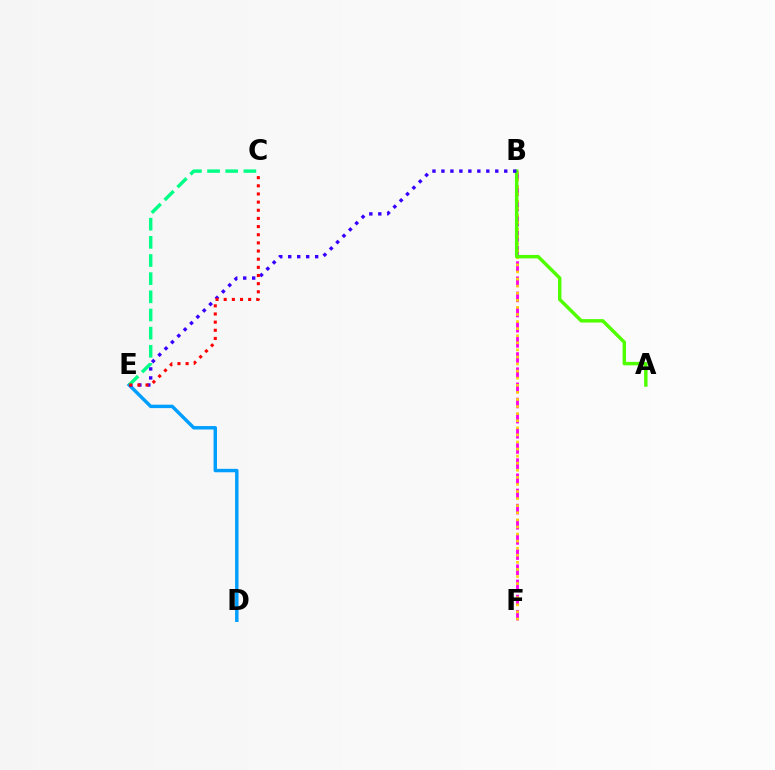{('D', 'E'): [{'color': '#009eff', 'line_style': 'solid', 'thickness': 2.47}], ('B', 'F'): [{'color': '#ff00ed', 'line_style': 'dashed', 'thickness': 2.06}, {'color': '#ffd500', 'line_style': 'dotted', 'thickness': 1.92}], ('A', 'B'): [{'color': '#4fff00', 'line_style': 'solid', 'thickness': 2.48}], ('B', 'E'): [{'color': '#3700ff', 'line_style': 'dotted', 'thickness': 2.44}], ('C', 'E'): [{'color': '#00ff86', 'line_style': 'dashed', 'thickness': 2.47}, {'color': '#ff0000', 'line_style': 'dotted', 'thickness': 2.22}]}